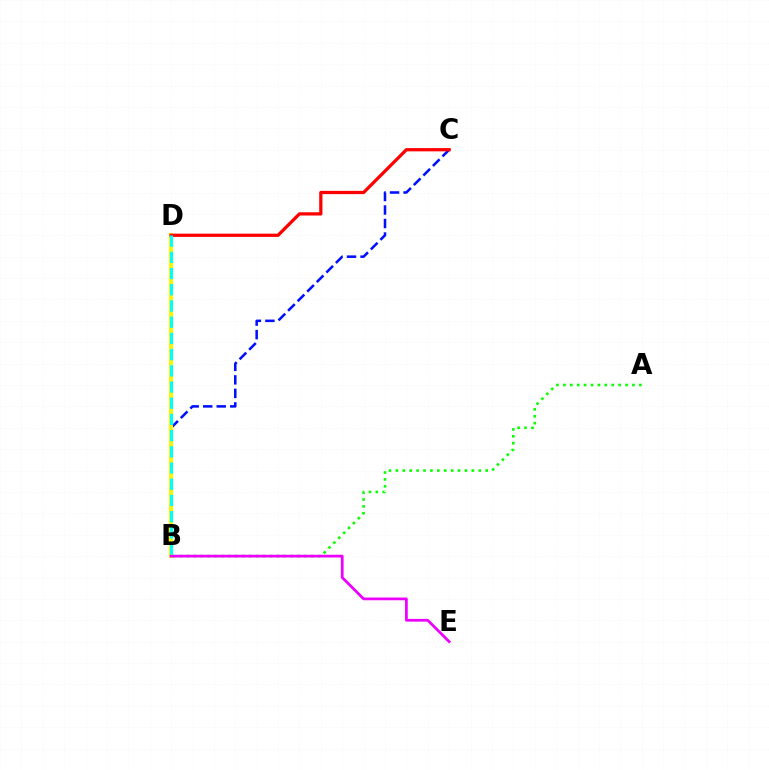{('B', 'C'): [{'color': '#0010ff', 'line_style': 'dashed', 'thickness': 1.84}], ('A', 'B'): [{'color': '#08ff00', 'line_style': 'dotted', 'thickness': 1.88}], ('B', 'D'): [{'color': '#fcf500', 'line_style': 'solid', 'thickness': 2.95}, {'color': '#00fff6', 'line_style': 'dashed', 'thickness': 2.2}], ('C', 'D'): [{'color': '#ff0000', 'line_style': 'solid', 'thickness': 2.35}], ('B', 'E'): [{'color': '#ee00ff', 'line_style': 'solid', 'thickness': 1.97}]}